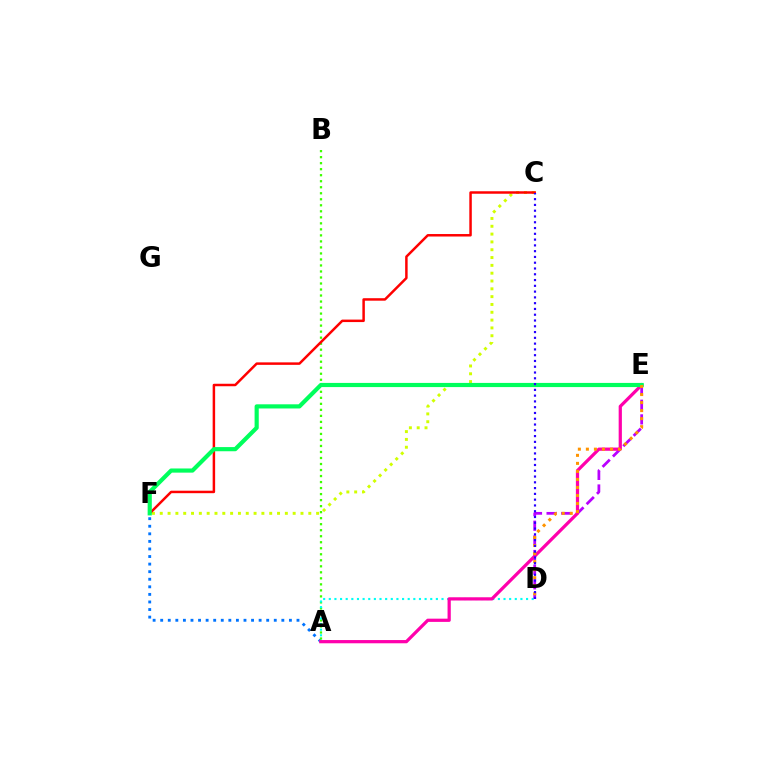{('A', 'F'): [{'color': '#0074ff', 'line_style': 'dotted', 'thickness': 2.06}], ('C', 'F'): [{'color': '#d1ff00', 'line_style': 'dotted', 'thickness': 2.12}, {'color': '#ff0000', 'line_style': 'solid', 'thickness': 1.79}], ('A', 'B'): [{'color': '#3dff00', 'line_style': 'dotted', 'thickness': 1.63}], ('A', 'D'): [{'color': '#00fff6', 'line_style': 'dotted', 'thickness': 1.53}], ('D', 'E'): [{'color': '#b900ff', 'line_style': 'dashed', 'thickness': 1.99}, {'color': '#ff9400', 'line_style': 'dotted', 'thickness': 2.18}], ('A', 'E'): [{'color': '#ff00ac', 'line_style': 'solid', 'thickness': 2.32}], ('E', 'F'): [{'color': '#00ff5c', 'line_style': 'solid', 'thickness': 3.0}], ('C', 'D'): [{'color': '#2500ff', 'line_style': 'dotted', 'thickness': 1.57}]}